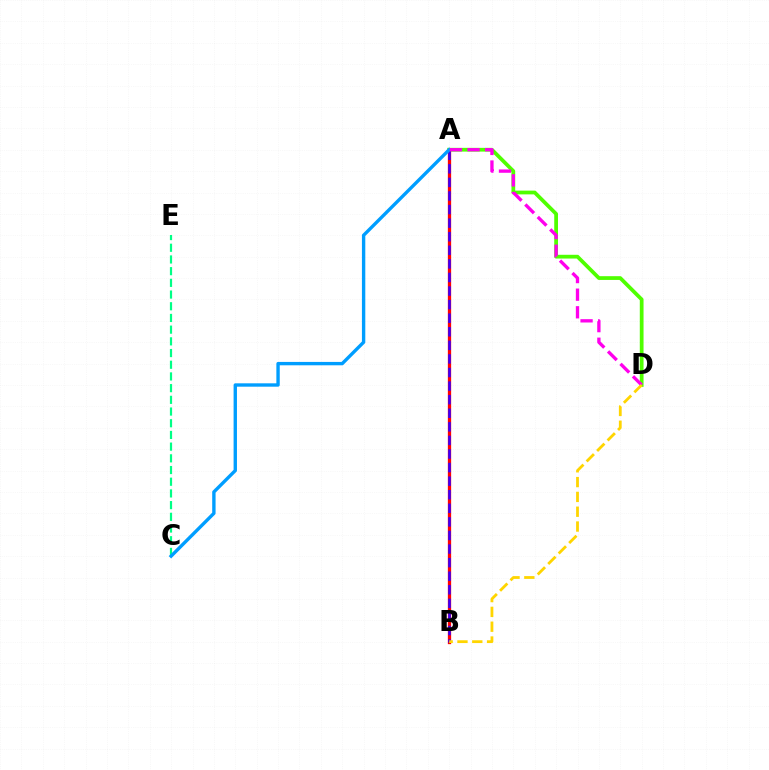{('C', 'E'): [{'color': '#00ff86', 'line_style': 'dashed', 'thickness': 1.59}], ('A', 'B'): [{'color': '#ff0000', 'line_style': 'solid', 'thickness': 2.37}, {'color': '#3700ff', 'line_style': 'dashed', 'thickness': 1.84}], ('A', 'D'): [{'color': '#4fff00', 'line_style': 'solid', 'thickness': 2.7}, {'color': '#ff00ed', 'line_style': 'dashed', 'thickness': 2.39}], ('A', 'C'): [{'color': '#009eff', 'line_style': 'solid', 'thickness': 2.43}], ('B', 'D'): [{'color': '#ffd500', 'line_style': 'dashed', 'thickness': 2.01}]}